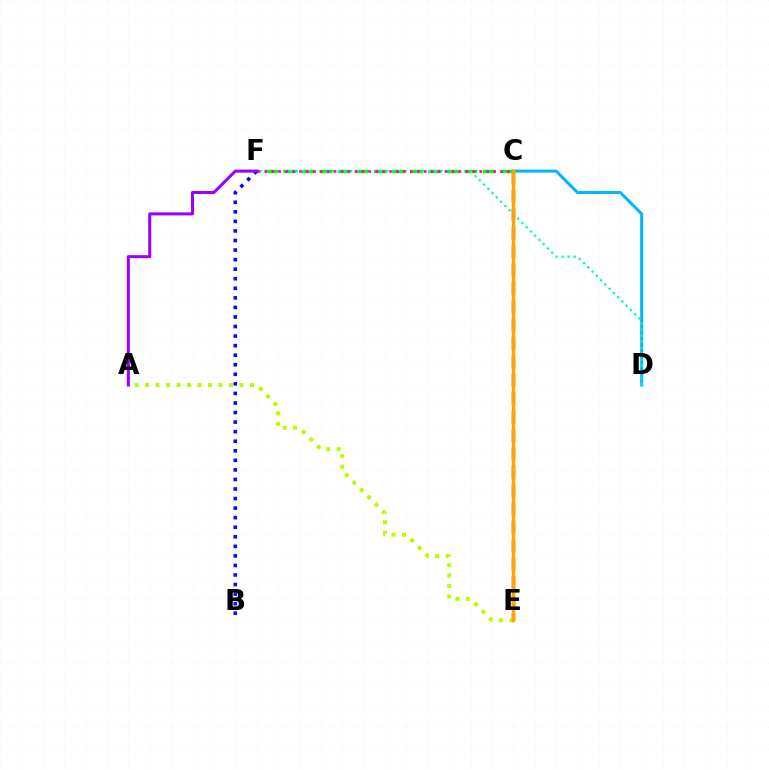{('C', 'F'): [{'color': '#08ff00', 'line_style': 'dashed', 'thickness': 2.46}, {'color': '#ff00bd', 'line_style': 'dotted', 'thickness': 1.88}], ('C', 'E'): [{'color': '#ff0000', 'line_style': 'dashed', 'thickness': 2.5}, {'color': '#ffa500', 'line_style': 'solid', 'thickness': 2.45}], ('C', 'D'): [{'color': '#00b5ff', 'line_style': 'solid', 'thickness': 2.14}], ('A', 'E'): [{'color': '#b3ff00', 'line_style': 'dotted', 'thickness': 2.85}], ('B', 'F'): [{'color': '#0010ff', 'line_style': 'dotted', 'thickness': 2.6}], ('D', 'F'): [{'color': '#00ff9d', 'line_style': 'dotted', 'thickness': 1.64}], ('A', 'F'): [{'color': '#9b00ff', 'line_style': 'solid', 'thickness': 2.19}]}